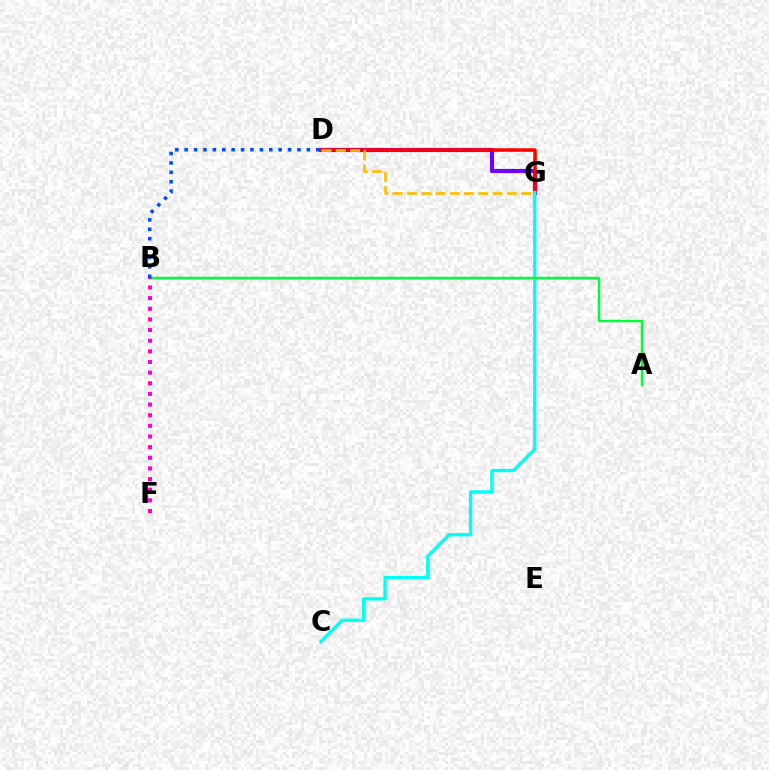{('D', 'G'): [{'color': '#84ff00', 'line_style': 'dashed', 'thickness': 2.03}, {'color': '#7200ff', 'line_style': 'solid', 'thickness': 2.99}, {'color': '#ff0000', 'line_style': 'solid', 'thickness': 2.53}, {'color': '#ffbd00', 'line_style': 'dashed', 'thickness': 1.94}], ('C', 'G'): [{'color': '#00fff6', 'line_style': 'solid', 'thickness': 2.38}], ('A', 'B'): [{'color': '#00ff39', 'line_style': 'solid', 'thickness': 1.77}], ('B', 'F'): [{'color': '#ff00cf', 'line_style': 'dotted', 'thickness': 2.89}], ('B', 'D'): [{'color': '#004bff', 'line_style': 'dotted', 'thickness': 2.55}]}